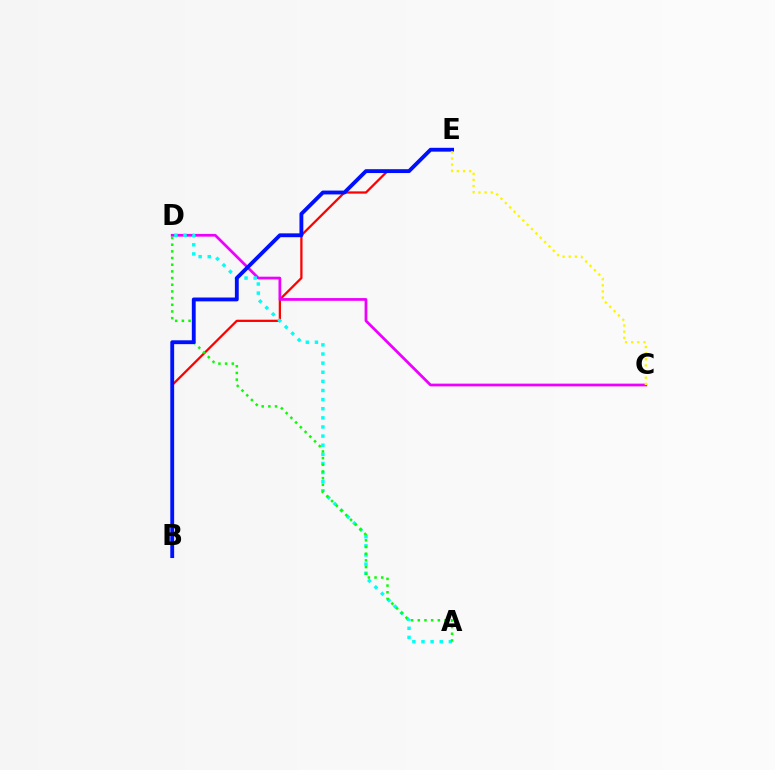{('B', 'E'): [{'color': '#ff0000', 'line_style': 'solid', 'thickness': 1.63}, {'color': '#0010ff', 'line_style': 'solid', 'thickness': 2.77}], ('C', 'D'): [{'color': '#ee00ff', 'line_style': 'solid', 'thickness': 1.98}], ('A', 'D'): [{'color': '#00fff6', 'line_style': 'dotted', 'thickness': 2.48}, {'color': '#08ff00', 'line_style': 'dotted', 'thickness': 1.81}], ('C', 'E'): [{'color': '#fcf500', 'line_style': 'dotted', 'thickness': 1.67}]}